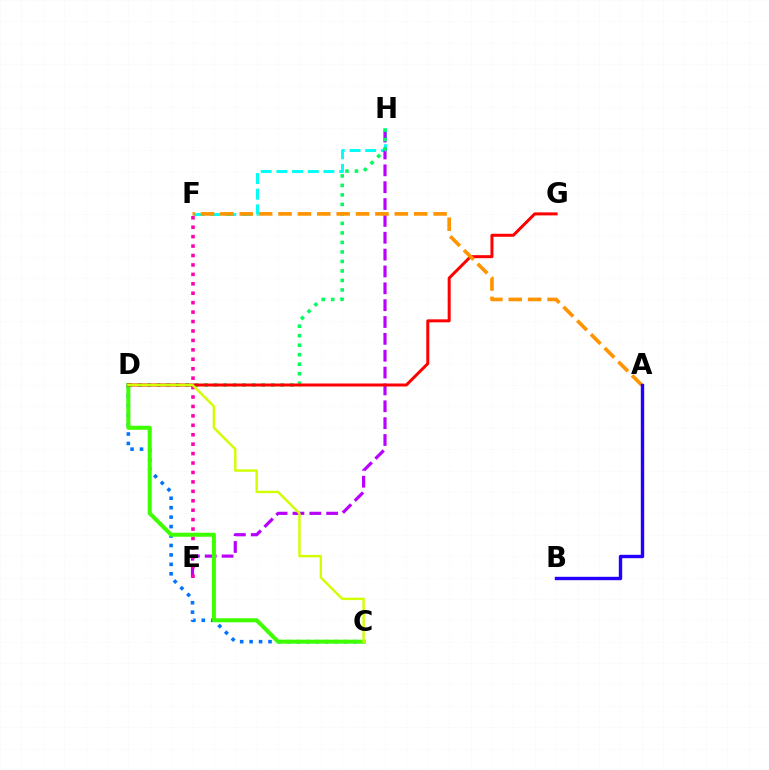{('F', 'H'): [{'color': '#00fff6', 'line_style': 'dashed', 'thickness': 2.13}], ('E', 'H'): [{'color': '#b900ff', 'line_style': 'dashed', 'thickness': 2.29}], ('C', 'D'): [{'color': '#0074ff', 'line_style': 'dotted', 'thickness': 2.57}, {'color': '#3dff00', 'line_style': 'solid', 'thickness': 2.9}, {'color': '#d1ff00', 'line_style': 'solid', 'thickness': 1.75}], ('D', 'H'): [{'color': '#00ff5c', 'line_style': 'dotted', 'thickness': 2.58}], ('E', 'F'): [{'color': '#ff00ac', 'line_style': 'dotted', 'thickness': 2.56}], ('D', 'G'): [{'color': '#ff0000', 'line_style': 'solid', 'thickness': 2.15}], ('A', 'F'): [{'color': '#ff9400', 'line_style': 'dashed', 'thickness': 2.63}], ('A', 'B'): [{'color': '#2500ff', 'line_style': 'solid', 'thickness': 2.44}]}